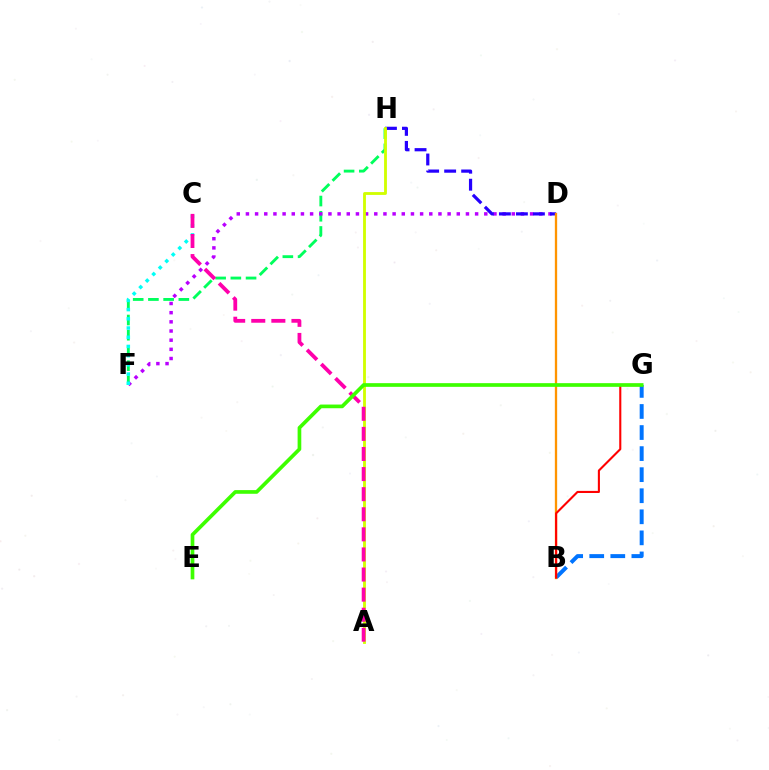{('F', 'H'): [{'color': '#00ff5c', 'line_style': 'dashed', 'thickness': 2.07}], ('D', 'F'): [{'color': '#b900ff', 'line_style': 'dotted', 'thickness': 2.49}], ('D', 'H'): [{'color': '#2500ff', 'line_style': 'dashed', 'thickness': 2.31}], ('C', 'F'): [{'color': '#00fff6', 'line_style': 'dotted', 'thickness': 2.5}], ('B', 'G'): [{'color': '#0074ff', 'line_style': 'dashed', 'thickness': 2.86}, {'color': '#ff0000', 'line_style': 'solid', 'thickness': 1.51}], ('B', 'D'): [{'color': '#ff9400', 'line_style': 'solid', 'thickness': 1.66}], ('A', 'H'): [{'color': '#d1ff00', 'line_style': 'solid', 'thickness': 2.04}], ('A', 'C'): [{'color': '#ff00ac', 'line_style': 'dashed', 'thickness': 2.73}], ('E', 'G'): [{'color': '#3dff00', 'line_style': 'solid', 'thickness': 2.65}]}